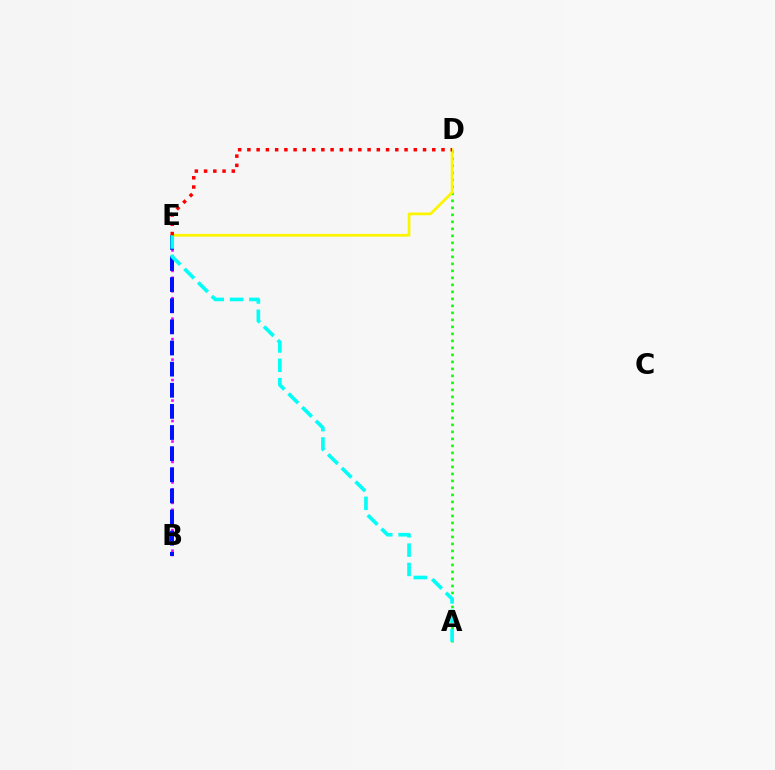{('B', 'E'): [{'color': '#ee00ff', 'line_style': 'dotted', 'thickness': 1.85}, {'color': '#0010ff', 'line_style': 'dashed', 'thickness': 2.87}], ('A', 'D'): [{'color': '#08ff00', 'line_style': 'dotted', 'thickness': 1.9}], ('D', 'E'): [{'color': '#fcf500', 'line_style': 'solid', 'thickness': 1.97}, {'color': '#ff0000', 'line_style': 'dotted', 'thickness': 2.51}], ('A', 'E'): [{'color': '#00fff6', 'line_style': 'dashed', 'thickness': 2.62}]}